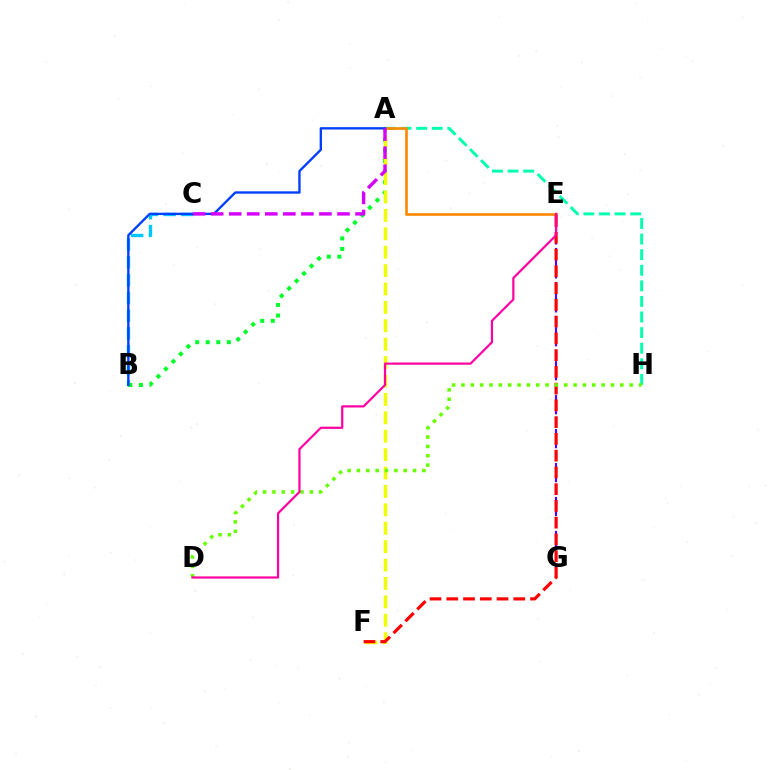{('B', 'C'): [{'color': '#00c7ff', 'line_style': 'dashed', 'thickness': 2.42}], ('A', 'H'): [{'color': '#00ffaf', 'line_style': 'dashed', 'thickness': 2.12}], ('A', 'B'): [{'color': '#00ff27', 'line_style': 'dotted', 'thickness': 2.87}, {'color': '#003fff', 'line_style': 'solid', 'thickness': 1.7}], ('A', 'F'): [{'color': '#eeff00', 'line_style': 'dashed', 'thickness': 2.5}], ('A', 'E'): [{'color': '#ff8800', 'line_style': 'solid', 'thickness': 1.91}], ('E', 'G'): [{'color': '#4f00ff', 'line_style': 'dashed', 'thickness': 1.54}], ('E', 'F'): [{'color': '#ff0000', 'line_style': 'dashed', 'thickness': 2.28}], ('D', 'H'): [{'color': '#66ff00', 'line_style': 'dotted', 'thickness': 2.54}], ('D', 'E'): [{'color': '#ff00a0', 'line_style': 'solid', 'thickness': 1.59}], ('A', 'C'): [{'color': '#d600ff', 'line_style': 'dashed', 'thickness': 2.45}]}